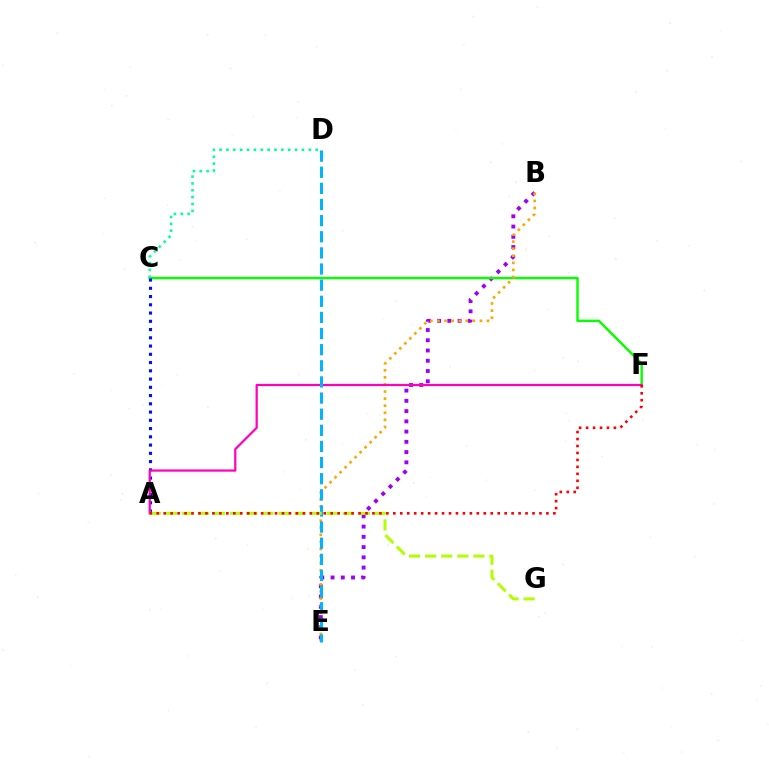{('B', 'E'): [{'color': '#9b00ff', 'line_style': 'dotted', 'thickness': 2.78}, {'color': '#ffa500', 'line_style': 'dotted', 'thickness': 1.92}], ('C', 'F'): [{'color': '#08ff00', 'line_style': 'solid', 'thickness': 1.75}], ('A', 'C'): [{'color': '#0010ff', 'line_style': 'dotted', 'thickness': 2.24}], ('C', 'D'): [{'color': '#00ff9d', 'line_style': 'dotted', 'thickness': 1.87}], ('A', 'F'): [{'color': '#ff00bd', 'line_style': 'solid', 'thickness': 1.61}, {'color': '#ff0000', 'line_style': 'dotted', 'thickness': 1.89}], ('D', 'E'): [{'color': '#00b5ff', 'line_style': 'dashed', 'thickness': 2.19}], ('A', 'G'): [{'color': '#b3ff00', 'line_style': 'dashed', 'thickness': 2.19}]}